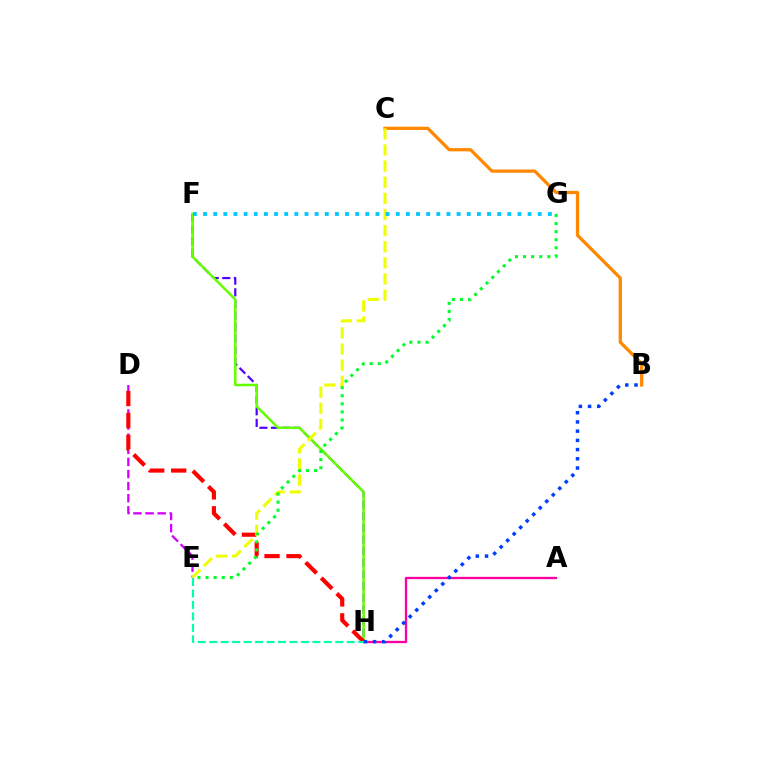{('F', 'H'): [{'color': '#4f00ff', 'line_style': 'dashed', 'thickness': 1.58}, {'color': '#66ff00', 'line_style': 'solid', 'thickness': 1.82}], ('B', 'C'): [{'color': '#ff8800', 'line_style': 'solid', 'thickness': 2.34}], ('D', 'E'): [{'color': '#d600ff', 'line_style': 'dashed', 'thickness': 1.65}], ('D', 'H'): [{'color': '#ff0000', 'line_style': 'dashed', 'thickness': 2.99}], ('A', 'H'): [{'color': '#ff00a0', 'line_style': 'solid', 'thickness': 1.66}], ('C', 'E'): [{'color': '#eeff00', 'line_style': 'dashed', 'thickness': 2.19}], ('E', 'H'): [{'color': '#00ffaf', 'line_style': 'dashed', 'thickness': 1.56}], ('F', 'G'): [{'color': '#00c7ff', 'line_style': 'dotted', 'thickness': 2.76}], ('B', 'H'): [{'color': '#003fff', 'line_style': 'dotted', 'thickness': 2.5}], ('E', 'G'): [{'color': '#00ff27', 'line_style': 'dotted', 'thickness': 2.2}]}